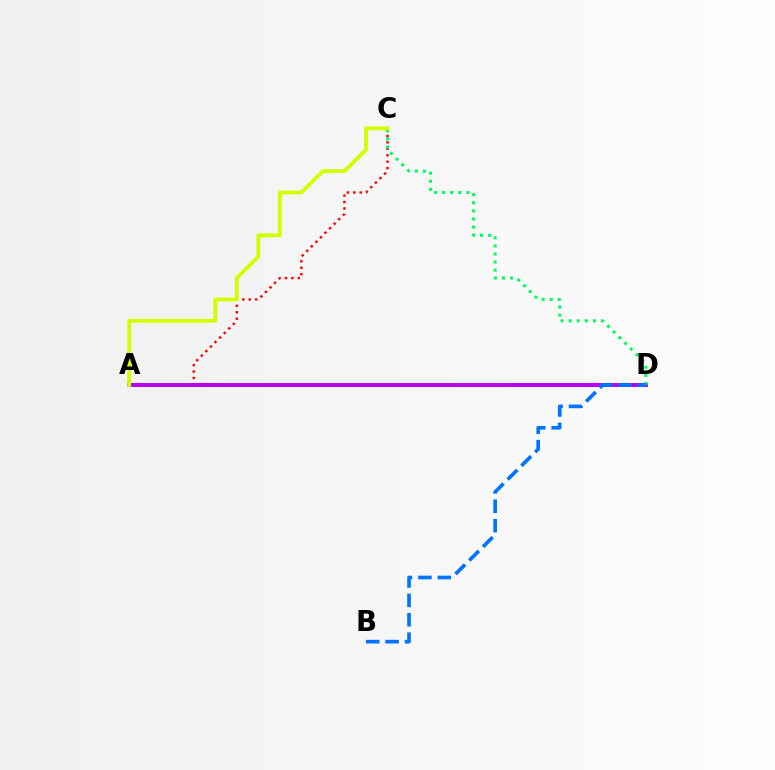{('A', 'C'): [{'color': '#ff0000', 'line_style': 'dotted', 'thickness': 1.75}, {'color': '#d1ff00', 'line_style': 'solid', 'thickness': 2.77}], ('A', 'D'): [{'color': '#b900ff', 'line_style': 'solid', 'thickness': 2.87}], ('C', 'D'): [{'color': '#00ff5c', 'line_style': 'dotted', 'thickness': 2.2}], ('B', 'D'): [{'color': '#0074ff', 'line_style': 'dashed', 'thickness': 2.63}]}